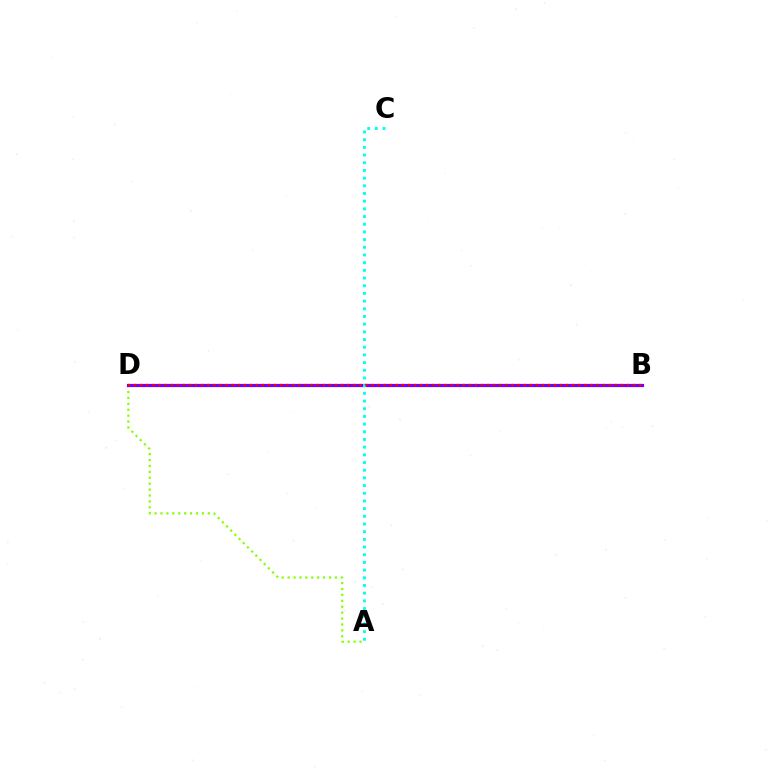{('A', 'D'): [{'color': '#84ff00', 'line_style': 'dotted', 'thickness': 1.61}], ('B', 'D'): [{'color': '#7200ff', 'line_style': 'solid', 'thickness': 2.3}, {'color': '#ff0000', 'line_style': 'dotted', 'thickness': 1.65}], ('A', 'C'): [{'color': '#00fff6', 'line_style': 'dotted', 'thickness': 2.09}]}